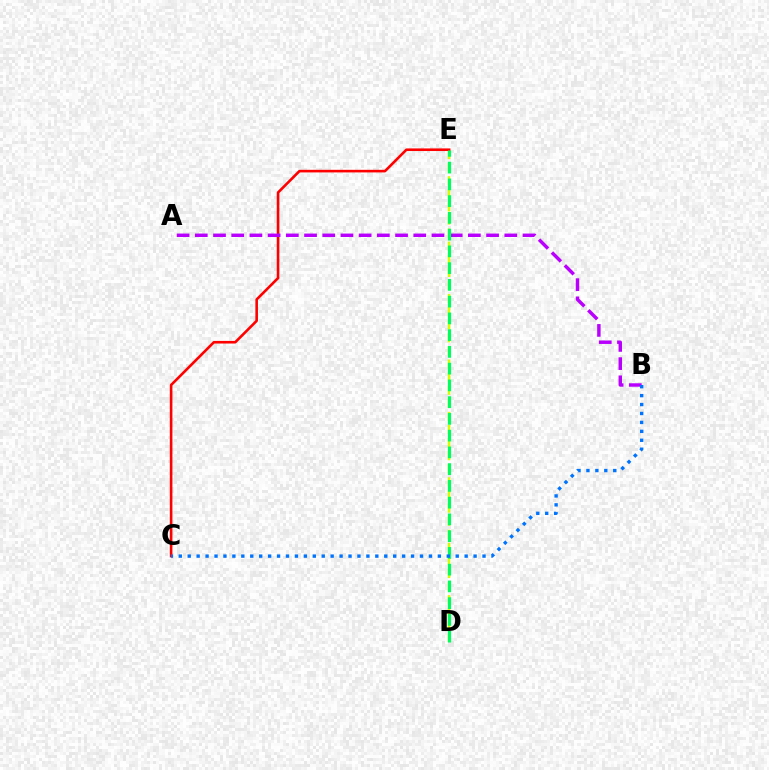{('D', 'E'): [{'color': '#d1ff00', 'line_style': 'dashed', 'thickness': 1.78}, {'color': '#00ff5c', 'line_style': 'dashed', 'thickness': 2.28}], ('C', 'E'): [{'color': '#ff0000', 'line_style': 'solid', 'thickness': 1.88}], ('A', 'B'): [{'color': '#b900ff', 'line_style': 'dashed', 'thickness': 2.47}], ('B', 'C'): [{'color': '#0074ff', 'line_style': 'dotted', 'thickness': 2.43}]}